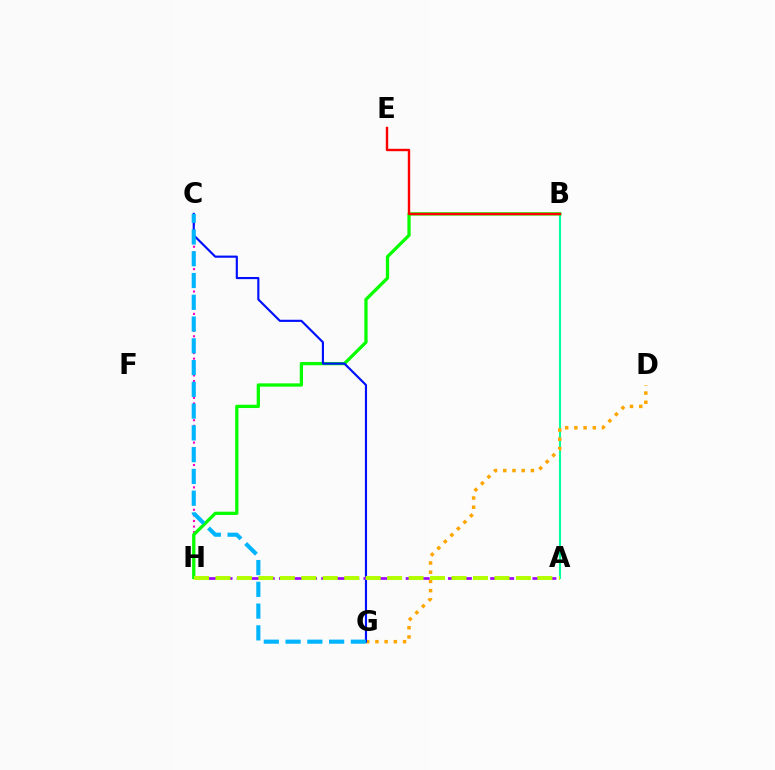{('A', 'B'): [{'color': '#00ff9d', 'line_style': 'solid', 'thickness': 1.51}], ('C', 'H'): [{'color': '#ff00bd', 'line_style': 'dotted', 'thickness': 1.52}], ('D', 'G'): [{'color': '#ffa500', 'line_style': 'dotted', 'thickness': 2.5}], ('B', 'H'): [{'color': '#08ff00', 'line_style': 'solid', 'thickness': 2.36}], ('C', 'G'): [{'color': '#0010ff', 'line_style': 'solid', 'thickness': 1.55}, {'color': '#00b5ff', 'line_style': 'dashed', 'thickness': 2.96}], ('B', 'E'): [{'color': '#ff0000', 'line_style': 'solid', 'thickness': 1.73}], ('A', 'H'): [{'color': '#9b00ff', 'line_style': 'dashed', 'thickness': 1.91}, {'color': '#b3ff00', 'line_style': 'dashed', 'thickness': 2.92}]}